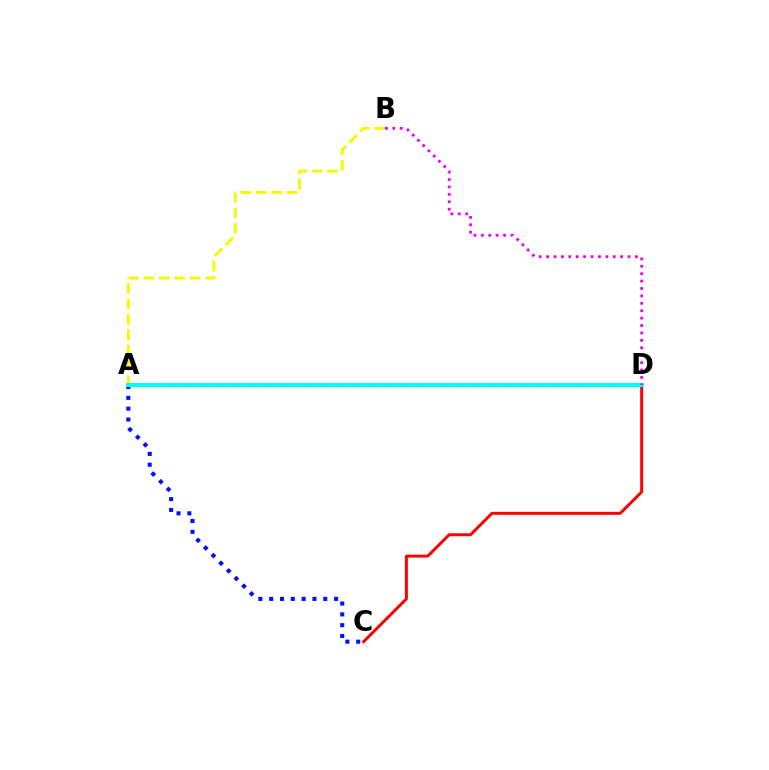{('A', 'B'): [{'color': '#fcf500', 'line_style': 'dashed', 'thickness': 2.1}], ('C', 'D'): [{'color': '#ff0000', 'line_style': 'solid', 'thickness': 2.13}], ('A', 'C'): [{'color': '#0010ff', 'line_style': 'dotted', 'thickness': 2.94}], ('A', 'D'): [{'color': '#08ff00', 'line_style': 'dashed', 'thickness': 2.31}, {'color': '#00fff6', 'line_style': 'solid', 'thickness': 2.86}], ('B', 'D'): [{'color': '#ee00ff', 'line_style': 'dotted', 'thickness': 2.01}]}